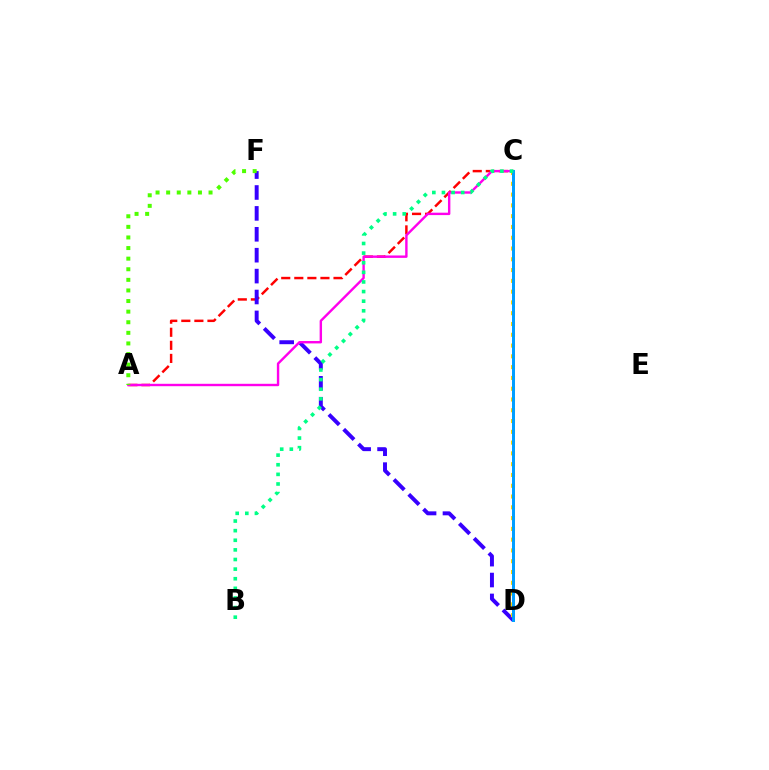{('A', 'C'): [{'color': '#ff0000', 'line_style': 'dashed', 'thickness': 1.78}, {'color': '#ff00ed', 'line_style': 'solid', 'thickness': 1.73}], ('D', 'F'): [{'color': '#3700ff', 'line_style': 'dashed', 'thickness': 2.84}], ('C', 'D'): [{'color': '#ffd500', 'line_style': 'dotted', 'thickness': 2.93}, {'color': '#009eff', 'line_style': 'solid', 'thickness': 2.15}], ('A', 'F'): [{'color': '#4fff00', 'line_style': 'dotted', 'thickness': 2.88}], ('B', 'C'): [{'color': '#00ff86', 'line_style': 'dotted', 'thickness': 2.61}]}